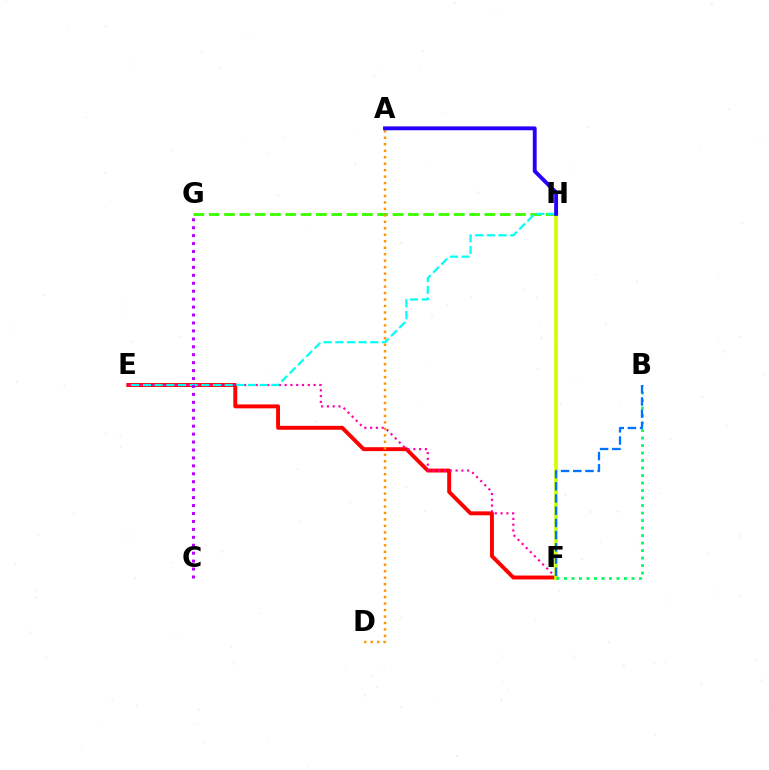{('E', 'F'): [{'color': '#ff0000', 'line_style': 'solid', 'thickness': 2.82}, {'color': '#ff00ac', 'line_style': 'dotted', 'thickness': 1.57}], ('G', 'H'): [{'color': '#3dff00', 'line_style': 'dashed', 'thickness': 2.08}], ('F', 'H'): [{'color': '#d1ff00', 'line_style': 'solid', 'thickness': 2.63}], ('E', 'H'): [{'color': '#00fff6', 'line_style': 'dashed', 'thickness': 1.59}], ('C', 'G'): [{'color': '#b900ff', 'line_style': 'dotted', 'thickness': 2.16}], ('B', 'F'): [{'color': '#00ff5c', 'line_style': 'dotted', 'thickness': 2.04}, {'color': '#0074ff', 'line_style': 'dashed', 'thickness': 1.66}], ('A', 'D'): [{'color': '#ff9400', 'line_style': 'dotted', 'thickness': 1.76}], ('A', 'H'): [{'color': '#2500ff', 'line_style': 'solid', 'thickness': 2.79}]}